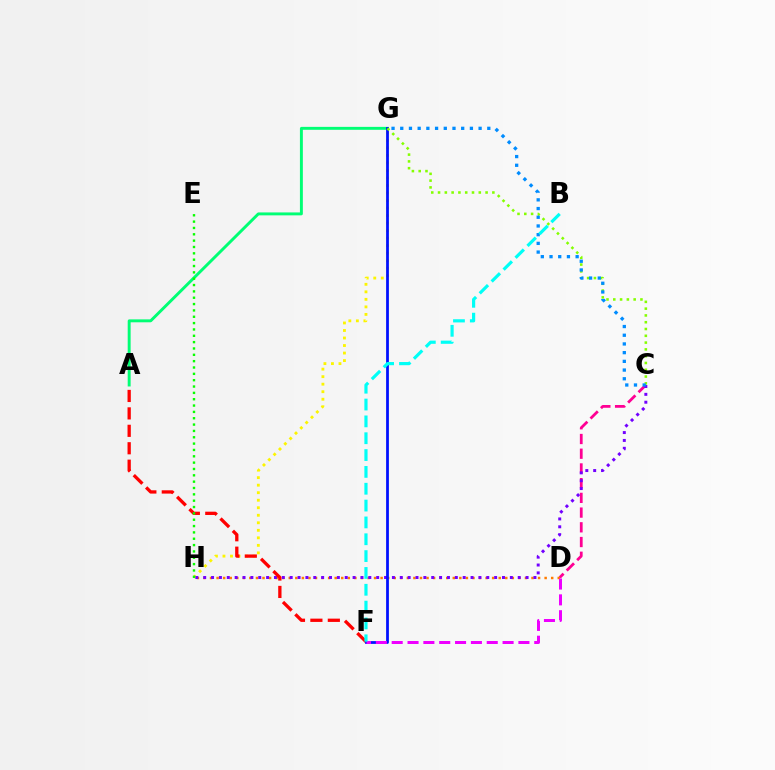{('C', 'D'): [{'color': '#ff0094', 'line_style': 'dashed', 'thickness': 2.0}], ('D', 'H'): [{'color': '#ff7c00', 'line_style': 'dotted', 'thickness': 1.78}], ('G', 'H'): [{'color': '#fcf500', 'line_style': 'dotted', 'thickness': 2.04}], ('C', 'H'): [{'color': '#7200ff', 'line_style': 'dotted', 'thickness': 2.14}], ('A', 'G'): [{'color': '#00ff74', 'line_style': 'solid', 'thickness': 2.11}], ('A', 'F'): [{'color': '#ff0000', 'line_style': 'dashed', 'thickness': 2.37}], ('F', 'G'): [{'color': '#0010ff', 'line_style': 'solid', 'thickness': 1.99}], ('C', 'G'): [{'color': '#84ff00', 'line_style': 'dotted', 'thickness': 1.85}, {'color': '#008cff', 'line_style': 'dotted', 'thickness': 2.37}], ('E', 'H'): [{'color': '#08ff00', 'line_style': 'dotted', 'thickness': 1.72}], ('D', 'F'): [{'color': '#ee00ff', 'line_style': 'dashed', 'thickness': 2.15}], ('B', 'F'): [{'color': '#00fff6', 'line_style': 'dashed', 'thickness': 2.29}]}